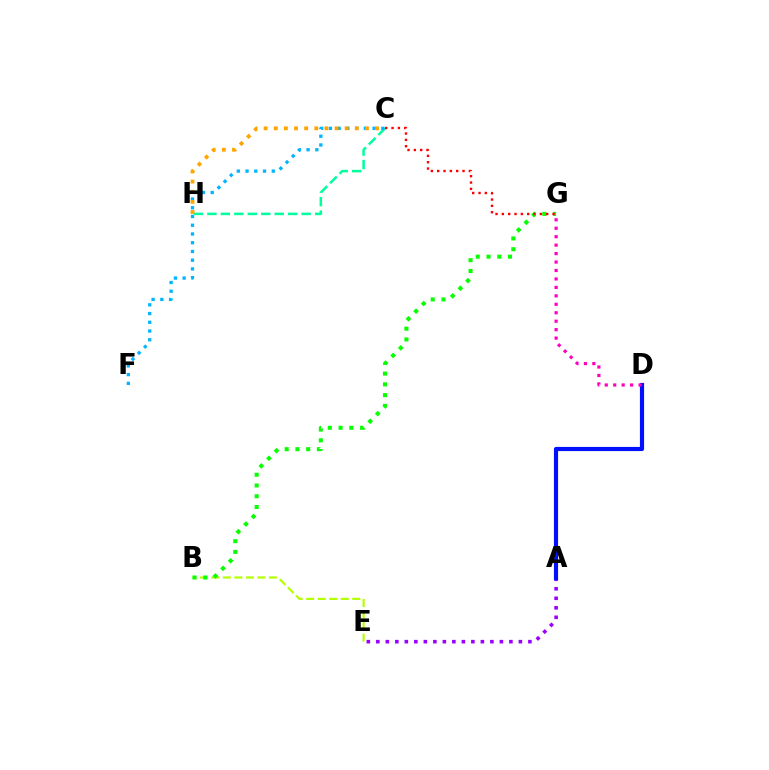{('C', 'H'): [{'color': '#00ff9d', 'line_style': 'dashed', 'thickness': 1.83}, {'color': '#ffa500', 'line_style': 'dotted', 'thickness': 2.75}], ('A', 'E'): [{'color': '#9b00ff', 'line_style': 'dotted', 'thickness': 2.58}], ('B', 'E'): [{'color': '#b3ff00', 'line_style': 'dashed', 'thickness': 1.57}], ('B', 'G'): [{'color': '#08ff00', 'line_style': 'dotted', 'thickness': 2.92}], ('A', 'D'): [{'color': '#0010ff', 'line_style': 'solid', 'thickness': 2.99}], ('C', 'F'): [{'color': '#00b5ff', 'line_style': 'dotted', 'thickness': 2.37}], ('C', 'G'): [{'color': '#ff0000', 'line_style': 'dotted', 'thickness': 1.72}], ('D', 'G'): [{'color': '#ff00bd', 'line_style': 'dotted', 'thickness': 2.3}]}